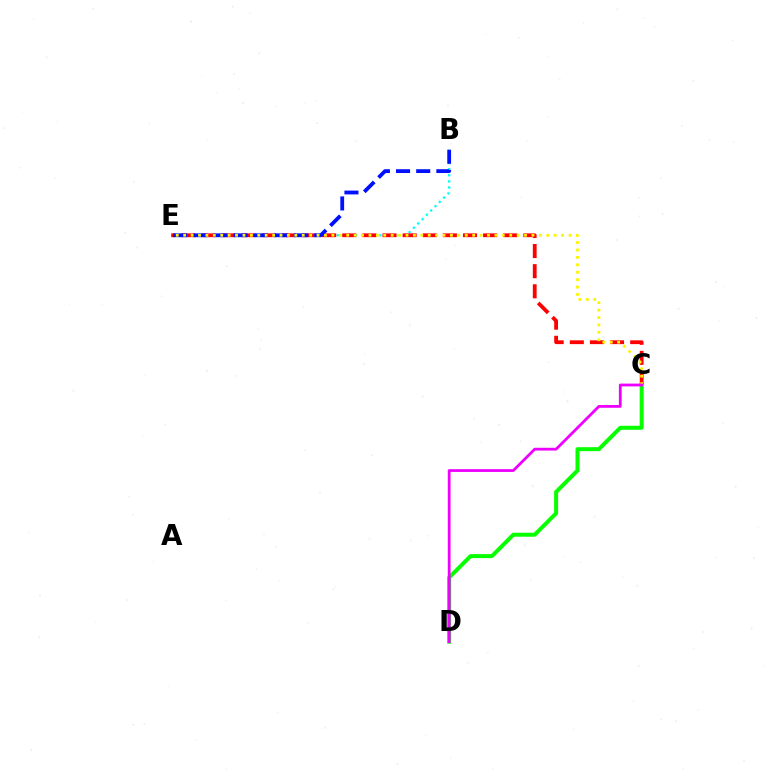{('B', 'E'): [{'color': '#00fff6', 'line_style': 'dotted', 'thickness': 1.66}, {'color': '#0010ff', 'line_style': 'dashed', 'thickness': 2.74}], ('C', 'D'): [{'color': '#08ff00', 'line_style': 'solid', 'thickness': 2.87}, {'color': '#ee00ff', 'line_style': 'solid', 'thickness': 2.0}], ('C', 'E'): [{'color': '#ff0000', 'line_style': 'dashed', 'thickness': 2.73}, {'color': '#fcf500', 'line_style': 'dotted', 'thickness': 2.01}]}